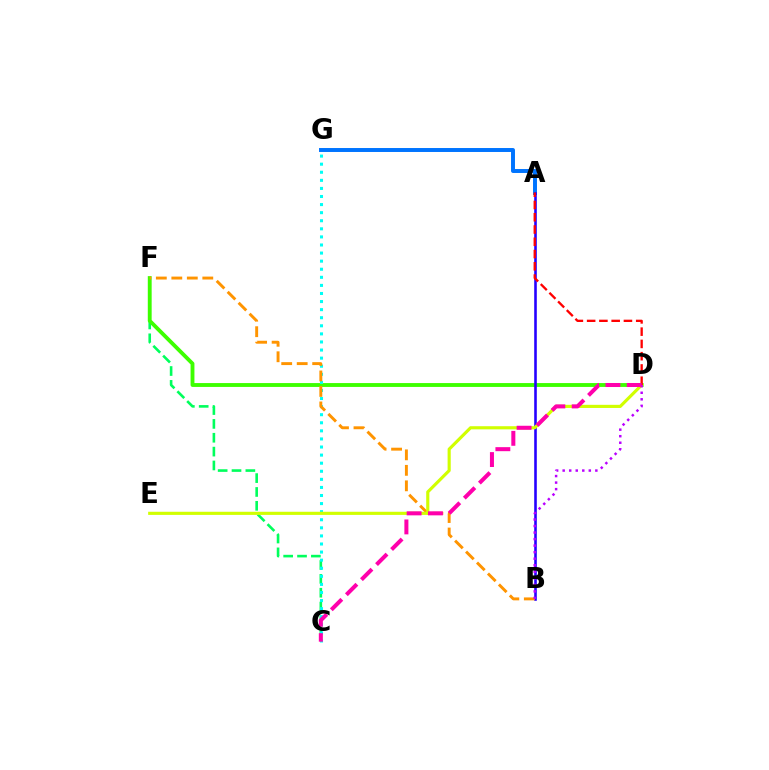{('A', 'G'): [{'color': '#0074ff', 'line_style': 'solid', 'thickness': 2.85}], ('C', 'F'): [{'color': '#00ff5c', 'line_style': 'dashed', 'thickness': 1.88}], ('D', 'F'): [{'color': '#3dff00', 'line_style': 'solid', 'thickness': 2.78}], ('A', 'B'): [{'color': '#2500ff', 'line_style': 'solid', 'thickness': 1.87}], ('C', 'G'): [{'color': '#00fff6', 'line_style': 'dotted', 'thickness': 2.2}], ('B', 'F'): [{'color': '#ff9400', 'line_style': 'dashed', 'thickness': 2.1}], ('D', 'E'): [{'color': '#d1ff00', 'line_style': 'solid', 'thickness': 2.26}], ('B', 'D'): [{'color': '#b900ff', 'line_style': 'dotted', 'thickness': 1.78}], ('A', 'D'): [{'color': '#ff0000', 'line_style': 'dashed', 'thickness': 1.67}], ('C', 'D'): [{'color': '#ff00ac', 'line_style': 'dashed', 'thickness': 2.89}]}